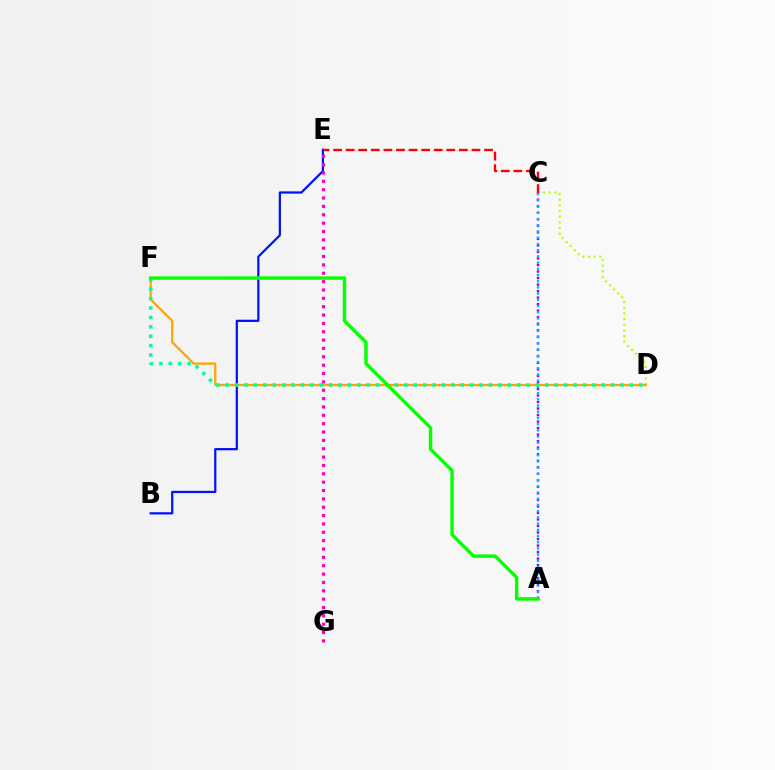{('A', 'C'): [{'color': '#9b00ff', 'line_style': 'dotted', 'thickness': 1.77}, {'color': '#00b5ff', 'line_style': 'dotted', 'thickness': 1.69}], ('B', 'E'): [{'color': '#0010ff', 'line_style': 'solid', 'thickness': 1.6}], ('C', 'D'): [{'color': '#b3ff00', 'line_style': 'dotted', 'thickness': 1.54}], ('D', 'F'): [{'color': '#ffa500', 'line_style': 'solid', 'thickness': 1.63}, {'color': '#00ff9d', 'line_style': 'dotted', 'thickness': 2.55}], ('C', 'E'): [{'color': '#ff0000', 'line_style': 'dashed', 'thickness': 1.71}], ('E', 'G'): [{'color': '#ff00bd', 'line_style': 'dotted', 'thickness': 2.27}], ('A', 'F'): [{'color': '#08ff00', 'line_style': 'solid', 'thickness': 2.47}]}